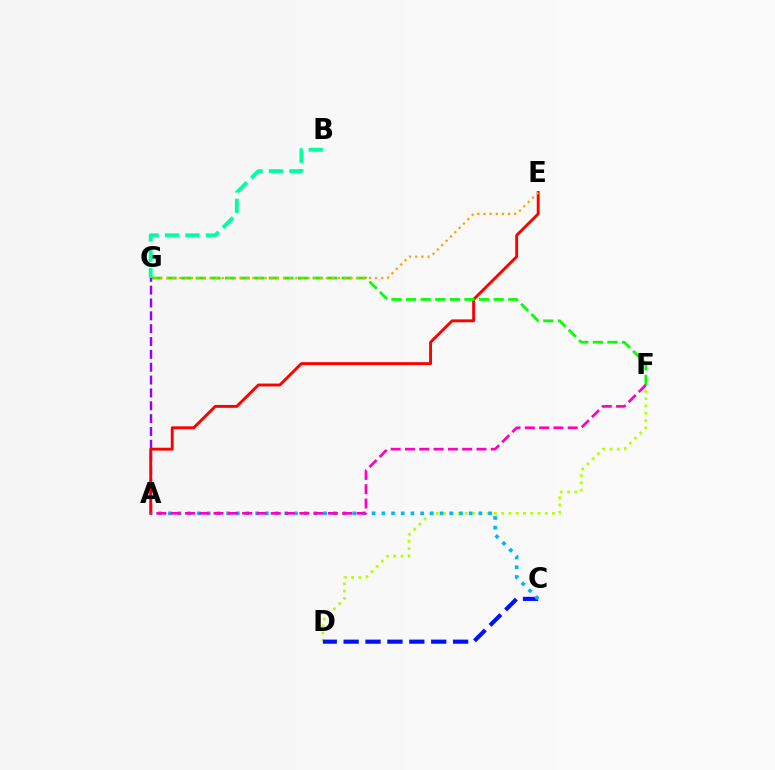{('D', 'F'): [{'color': '#b3ff00', 'line_style': 'dotted', 'thickness': 1.98}], ('B', 'G'): [{'color': '#00ff9d', 'line_style': 'dashed', 'thickness': 2.77}], ('C', 'D'): [{'color': '#0010ff', 'line_style': 'dashed', 'thickness': 2.97}], ('A', 'C'): [{'color': '#00b5ff', 'line_style': 'dotted', 'thickness': 2.64}], ('A', 'G'): [{'color': '#9b00ff', 'line_style': 'dashed', 'thickness': 1.74}], ('A', 'E'): [{'color': '#ff0000', 'line_style': 'solid', 'thickness': 2.08}], ('F', 'G'): [{'color': '#08ff00', 'line_style': 'dashed', 'thickness': 1.98}], ('E', 'G'): [{'color': '#ffa500', 'line_style': 'dotted', 'thickness': 1.67}], ('A', 'F'): [{'color': '#ff00bd', 'line_style': 'dashed', 'thickness': 1.94}]}